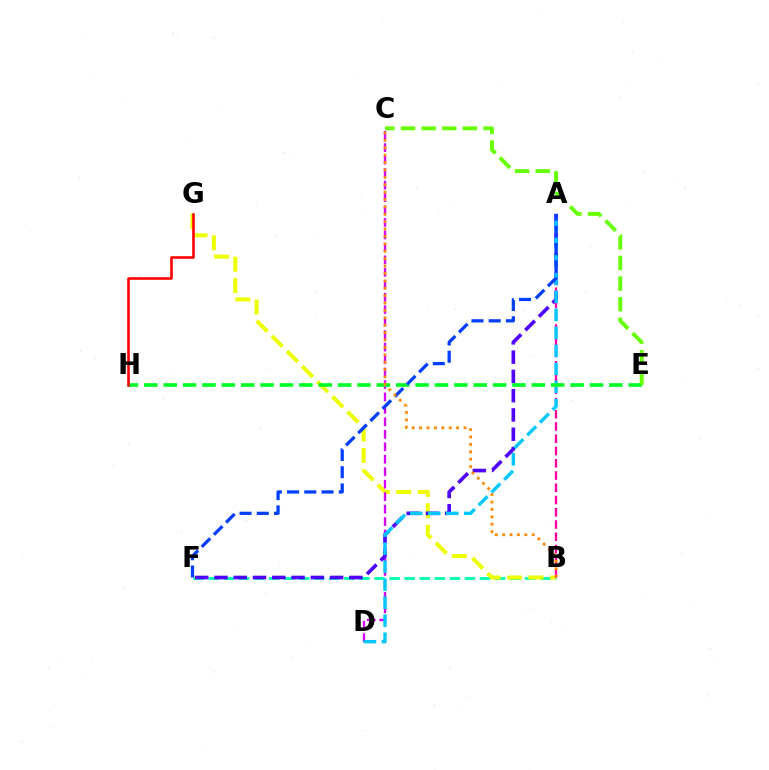{('B', 'F'): [{'color': '#00ffaf', 'line_style': 'dashed', 'thickness': 2.05}], ('B', 'G'): [{'color': '#eeff00', 'line_style': 'dashed', 'thickness': 2.91}], ('C', 'D'): [{'color': '#d600ff', 'line_style': 'dashed', 'thickness': 1.69}], ('A', 'F'): [{'color': '#4f00ff', 'line_style': 'dashed', 'thickness': 2.62}, {'color': '#003fff', 'line_style': 'dashed', 'thickness': 2.34}], ('A', 'B'): [{'color': '#ff00a0', 'line_style': 'dashed', 'thickness': 1.66}], ('A', 'D'): [{'color': '#00c7ff', 'line_style': 'dashed', 'thickness': 2.45}], ('E', 'H'): [{'color': '#00ff27', 'line_style': 'dashed', 'thickness': 2.63}], ('C', 'E'): [{'color': '#66ff00', 'line_style': 'dashed', 'thickness': 2.8}], ('G', 'H'): [{'color': '#ff0000', 'line_style': 'solid', 'thickness': 1.87}], ('B', 'C'): [{'color': '#ff8800', 'line_style': 'dotted', 'thickness': 2.01}]}